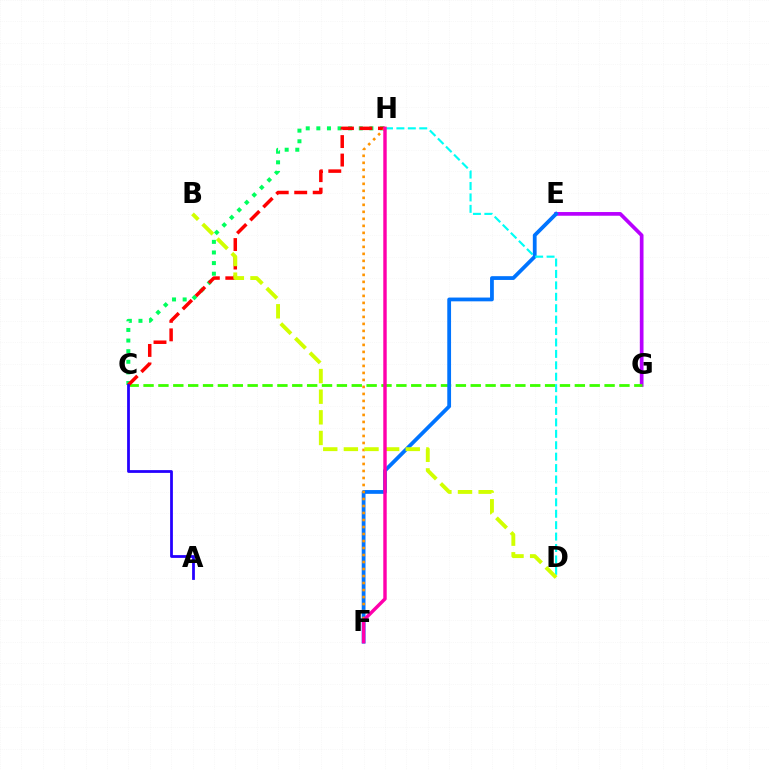{('E', 'G'): [{'color': '#b900ff', 'line_style': 'solid', 'thickness': 2.67}], ('C', 'G'): [{'color': '#3dff00', 'line_style': 'dashed', 'thickness': 2.02}], ('C', 'H'): [{'color': '#00ff5c', 'line_style': 'dotted', 'thickness': 2.88}, {'color': '#ff0000', 'line_style': 'dashed', 'thickness': 2.51}], ('E', 'F'): [{'color': '#0074ff', 'line_style': 'solid', 'thickness': 2.72}], ('F', 'H'): [{'color': '#ff9400', 'line_style': 'dotted', 'thickness': 1.9}, {'color': '#ff00ac', 'line_style': 'solid', 'thickness': 2.47}], ('D', 'H'): [{'color': '#00fff6', 'line_style': 'dashed', 'thickness': 1.55}], ('B', 'D'): [{'color': '#d1ff00', 'line_style': 'dashed', 'thickness': 2.8}], ('A', 'C'): [{'color': '#2500ff', 'line_style': 'solid', 'thickness': 2.0}]}